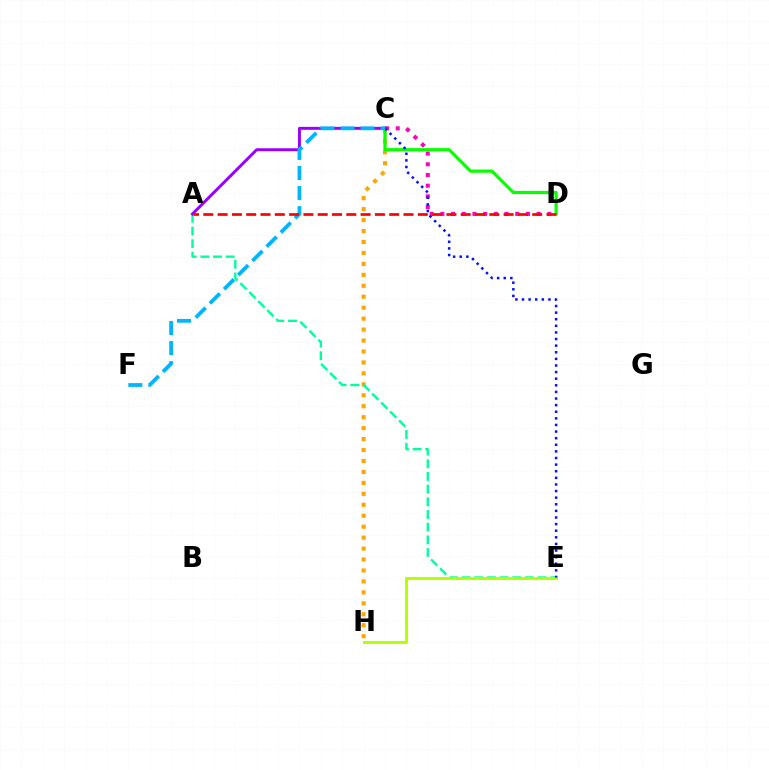{('C', 'H'): [{'color': '#ffa500', 'line_style': 'dotted', 'thickness': 2.98}], ('A', 'E'): [{'color': '#00ff9d', 'line_style': 'dashed', 'thickness': 1.72}], ('C', 'D'): [{'color': '#08ff00', 'line_style': 'solid', 'thickness': 2.31}, {'color': '#ff00bd', 'line_style': 'dotted', 'thickness': 2.91}], ('E', 'H'): [{'color': '#b3ff00', 'line_style': 'solid', 'thickness': 2.09}], ('C', 'E'): [{'color': '#0010ff', 'line_style': 'dotted', 'thickness': 1.8}], ('A', 'C'): [{'color': '#9b00ff', 'line_style': 'solid', 'thickness': 2.12}], ('C', 'F'): [{'color': '#00b5ff', 'line_style': 'dashed', 'thickness': 2.73}], ('A', 'D'): [{'color': '#ff0000', 'line_style': 'dashed', 'thickness': 1.94}]}